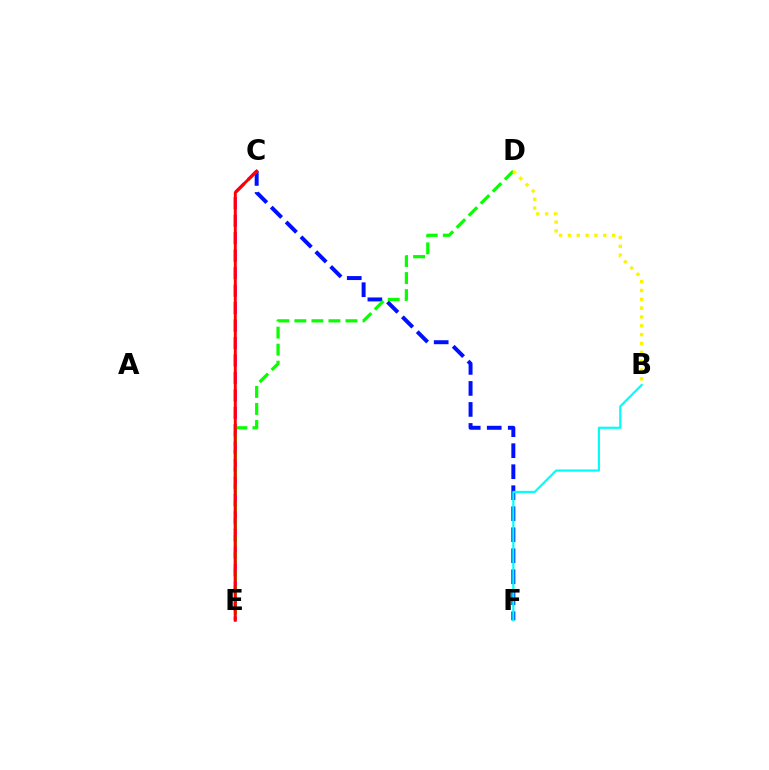{('C', 'F'): [{'color': '#0010ff', 'line_style': 'dashed', 'thickness': 2.85}], ('C', 'E'): [{'color': '#ee00ff', 'line_style': 'dashed', 'thickness': 2.37}, {'color': '#ff0000', 'line_style': 'solid', 'thickness': 2.12}], ('B', 'F'): [{'color': '#00fff6', 'line_style': 'solid', 'thickness': 1.58}], ('D', 'E'): [{'color': '#08ff00', 'line_style': 'dashed', 'thickness': 2.31}], ('B', 'D'): [{'color': '#fcf500', 'line_style': 'dotted', 'thickness': 2.4}]}